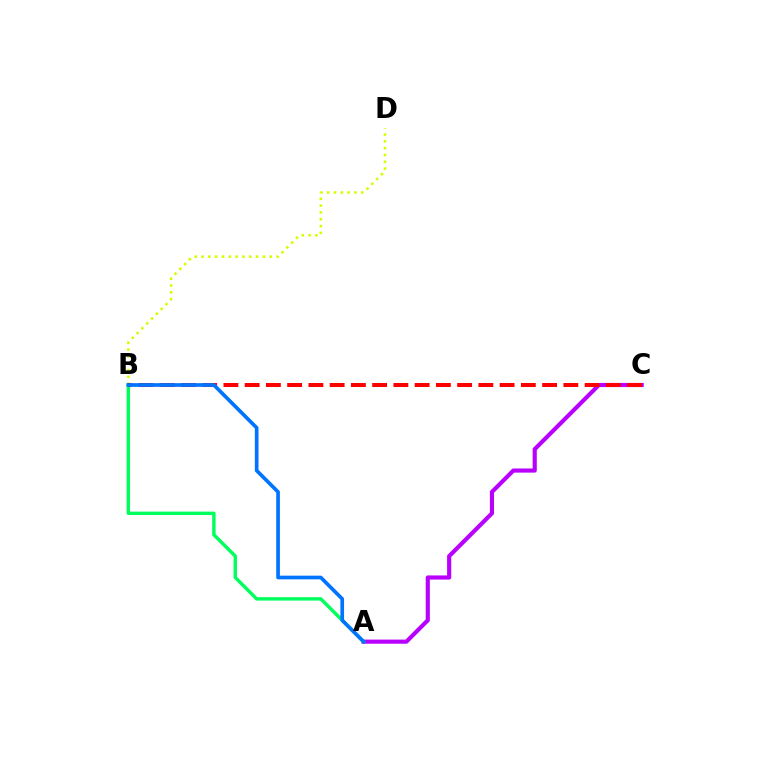{('B', 'D'): [{'color': '#d1ff00', 'line_style': 'dotted', 'thickness': 1.85}], ('A', 'C'): [{'color': '#b900ff', 'line_style': 'solid', 'thickness': 2.98}], ('A', 'B'): [{'color': '#00ff5c', 'line_style': 'solid', 'thickness': 2.46}, {'color': '#0074ff', 'line_style': 'solid', 'thickness': 2.65}], ('B', 'C'): [{'color': '#ff0000', 'line_style': 'dashed', 'thickness': 2.89}]}